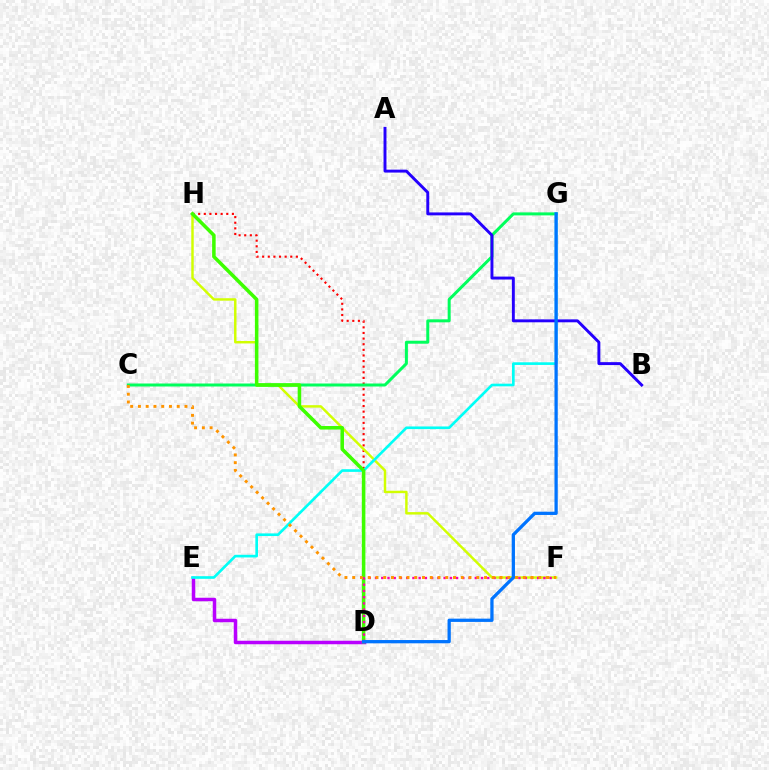{('D', 'E'): [{'color': '#b900ff', 'line_style': 'solid', 'thickness': 2.51}], ('D', 'H'): [{'color': '#ff0000', 'line_style': 'dotted', 'thickness': 1.53}, {'color': '#3dff00', 'line_style': 'solid', 'thickness': 2.54}], ('F', 'H'): [{'color': '#d1ff00', 'line_style': 'solid', 'thickness': 1.76}], ('C', 'G'): [{'color': '#00ff5c', 'line_style': 'solid', 'thickness': 2.15}], ('E', 'G'): [{'color': '#00fff6', 'line_style': 'solid', 'thickness': 1.91}], ('D', 'F'): [{'color': '#ff00ac', 'line_style': 'dotted', 'thickness': 1.69}], ('A', 'B'): [{'color': '#2500ff', 'line_style': 'solid', 'thickness': 2.11}], ('C', 'F'): [{'color': '#ff9400', 'line_style': 'dotted', 'thickness': 2.11}], ('D', 'G'): [{'color': '#0074ff', 'line_style': 'solid', 'thickness': 2.35}]}